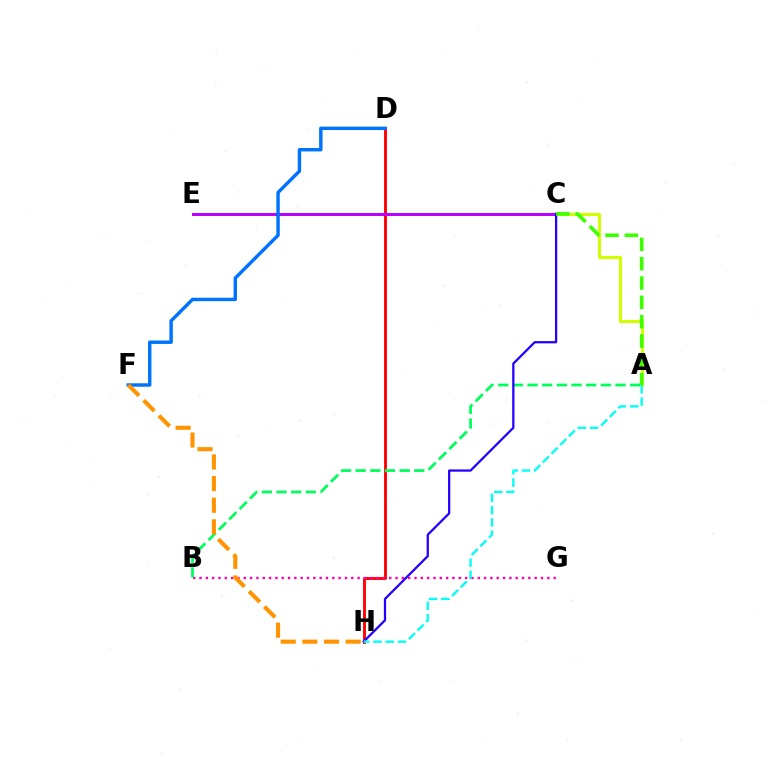{('D', 'H'): [{'color': '#ff0000', 'line_style': 'solid', 'thickness': 2.07}], ('C', 'E'): [{'color': '#b900ff', 'line_style': 'solid', 'thickness': 2.12}], ('B', 'G'): [{'color': '#ff00ac', 'line_style': 'dotted', 'thickness': 1.72}], ('A', 'B'): [{'color': '#00ff5c', 'line_style': 'dashed', 'thickness': 1.99}], ('D', 'F'): [{'color': '#0074ff', 'line_style': 'solid', 'thickness': 2.47}], ('A', 'C'): [{'color': '#d1ff00', 'line_style': 'solid', 'thickness': 2.21}, {'color': '#3dff00', 'line_style': 'dashed', 'thickness': 2.63}], ('C', 'H'): [{'color': '#2500ff', 'line_style': 'solid', 'thickness': 1.63}], ('F', 'H'): [{'color': '#ff9400', 'line_style': 'dashed', 'thickness': 2.94}], ('A', 'H'): [{'color': '#00fff6', 'line_style': 'dashed', 'thickness': 1.67}]}